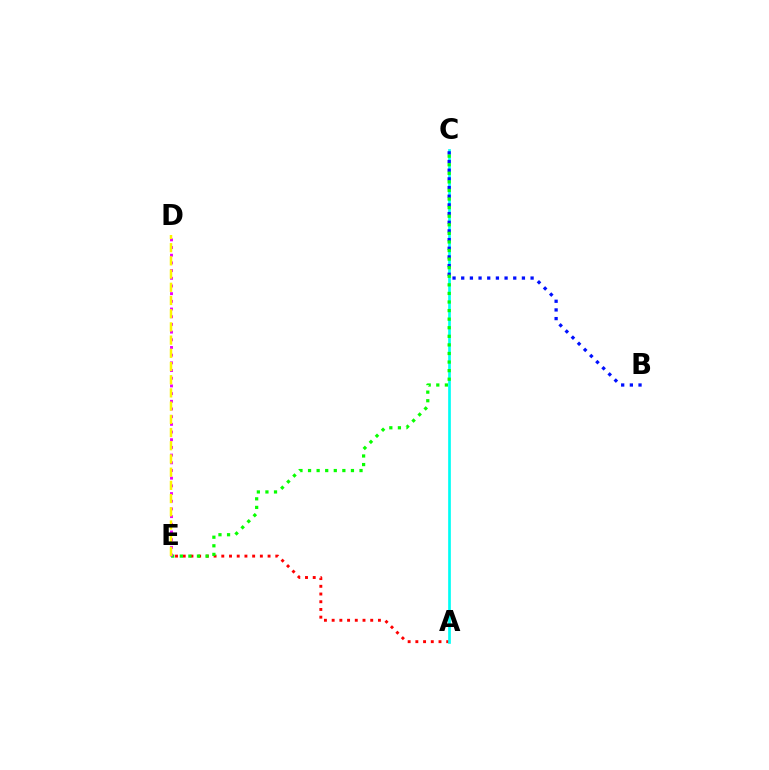{('A', 'E'): [{'color': '#ff0000', 'line_style': 'dotted', 'thickness': 2.1}], ('A', 'C'): [{'color': '#00fff6', 'line_style': 'solid', 'thickness': 1.94}], ('B', 'C'): [{'color': '#0010ff', 'line_style': 'dotted', 'thickness': 2.36}], ('C', 'E'): [{'color': '#08ff00', 'line_style': 'dotted', 'thickness': 2.33}], ('D', 'E'): [{'color': '#ee00ff', 'line_style': 'dotted', 'thickness': 2.09}, {'color': '#fcf500', 'line_style': 'dashed', 'thickness': 1.79}]}